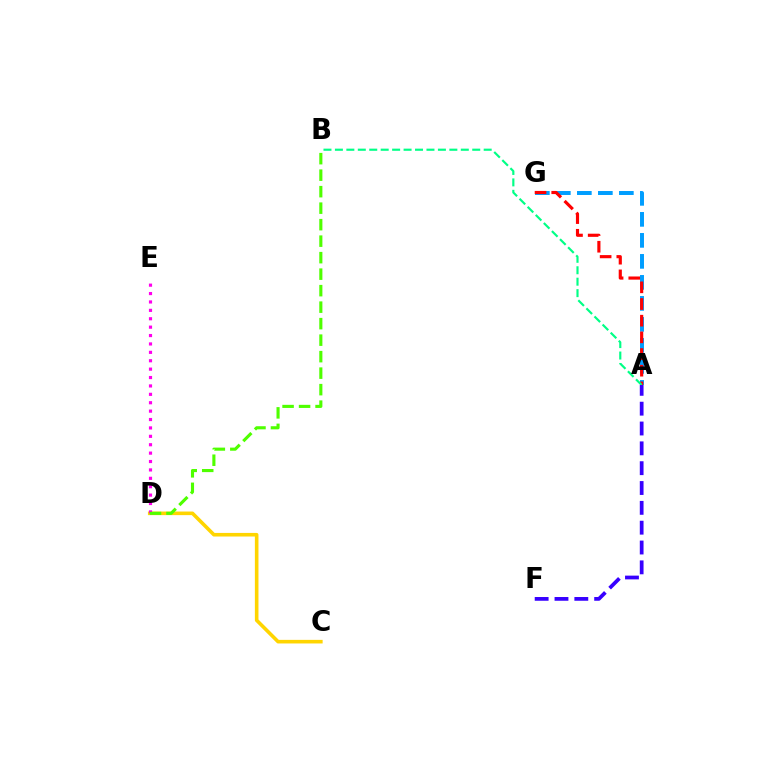{('C', 'D'): [{'color': '#ffd500', 'line_style': 'solid', 'thickness': 2.59}], ('A', 'G'): [{'color': '#009eff', 'line_style': 'dashed', 'thickness': 2.85}, {'color': '#ff0000', 'line_style': 'dashed', 'thickness': 2.27}], ('D', 'E'): [{'color': '#ff00ed', 'line_style': 'dotted', 'thickness': 2.28}], ('B', 'D'): [{'color': '#4fff00', 'line_style': 'dashed', 'thickness': 2.24}], ('A', 'B'): [{'color': '#00ff86', 'line_style': 'dashed', 'thickness': 1.55}], ('A', 'F'): [{'color': '#3700ff', 'line_style': 'dashed', 'thickness': 2.69}]}